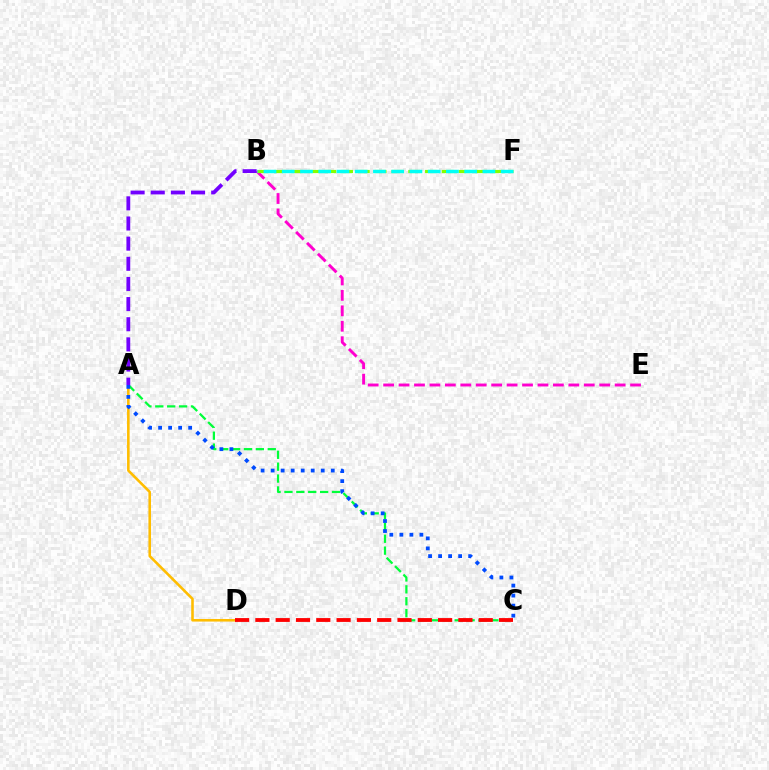{('B', 'E'): [{'color': '#ff00cf', 'line_style': 'dashed', 'thickness': 2.1}], ('B', 'F'): [{'color': '#84ff00', 'line_style': 'dashed', 'thickness': 2.28}, {'color': '#00fff6', 'line_style': 'dashed', 'thickness': 2.48}], ('A', 'C'): [{'color': '#00ff39', 'line_style': 'dashed', 'thickness': 1.62}, {'color': '#004bff', 'line_style': 'dotted', 'thickness': 2.72}], ('A', 'D'): [{'color': '#ffbd00', 'line_style': 'solid', 'thickness': 1.86}], ('A', 'B'): [{'color': '#7200ff', 'line_style': 'dashed', 'thickness': 2.74}], ('C', 'D'): [{'color': '#ff0000', 'line_style': 'dashed', 'thickness': 2.76}]}